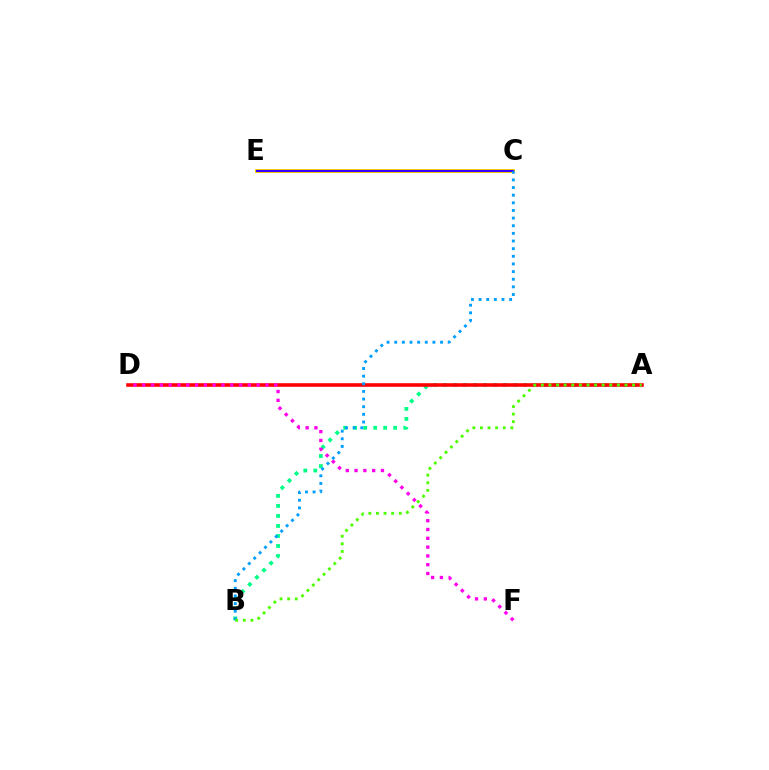{('A', 'B'): [{'color': '#00ff86', 'line_style': 'dotted', 'thickness': 2.72}, {'color': '#4fff00', 'line_style': 'dotted', 'thickness': 2.06}], ('C', 'E'): [{'color': '#ffd500', 'line_style': 'solid', 'thickness': 2.85}, {'color': '#3700ff', 'line_style': 'solid', 'thickness': 1.55}], ('A', 'D'): [{'color': '#ff0000', 'line_style': 'solid', 'thickness': 2.58}], ('D', 'F'): [{'color': '#ff00ed', 'line_style': 'dotted', 'thickness': 2.39}], ('B', 'C'): [{'color': '#009eff', 'line_style': 'dotted', 'thickness': 2.08}]}